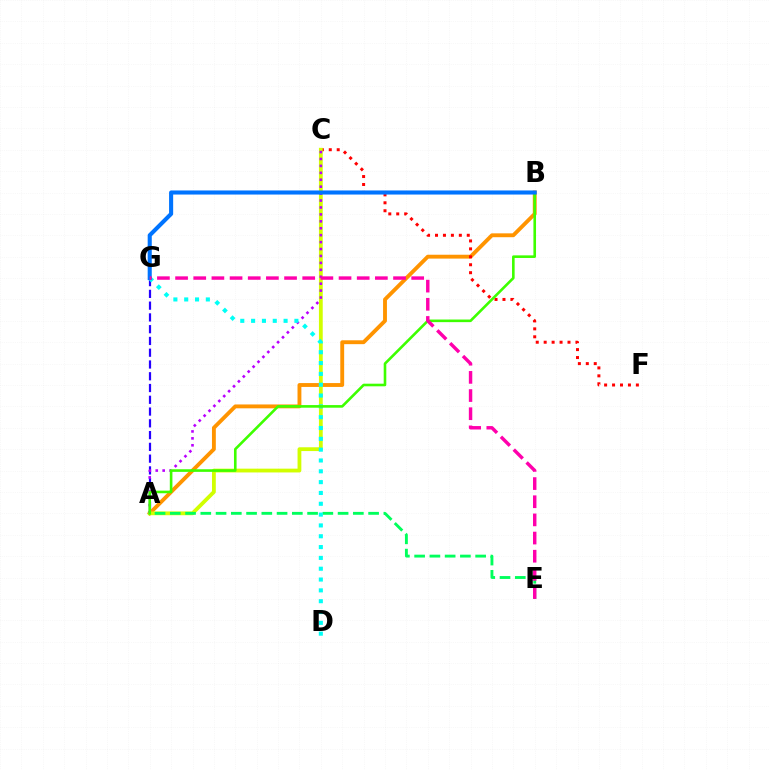{('A', 'G'): [{'color': '#2500ff', 'line_style': 'dashed', 'thickness': 1.6}], ('A', 'B'): [{'color': '#ff9400', 'line_style': 'solid', 'thickness': 2.78}, {'color': '#3dff00', 'line_style': 'solid', 'thickness': 1.88}], ('C', 'F'): [{'color': '#ff0000', 'line_style': 'dotted', 'thickness': 2.16}], ('A', 'C'): [{'color': '#d1ff00', 'line_style': 'solid', 'thickness': 2.73}, {'color': '#b900ff', 'line_style': 'dotted', 'thickness': 1.88}], ('A', 'E'): [{'color': '#00ff5c', 'line_style': 'dashed', 'thickness': 2.07}], ('D', 'G'): [{'color': '#00fff6', 'line_style': 'dotted', 'thickness': 2.94}], ('B', 'G'): [{'color': '#0074ff', 'line_style': 'solid', 'thickness': 2.94}], ('E', 'G'): [{'color': '#ff00ac', 'line_style': 'dashed', 'thickness': 2.47}]}